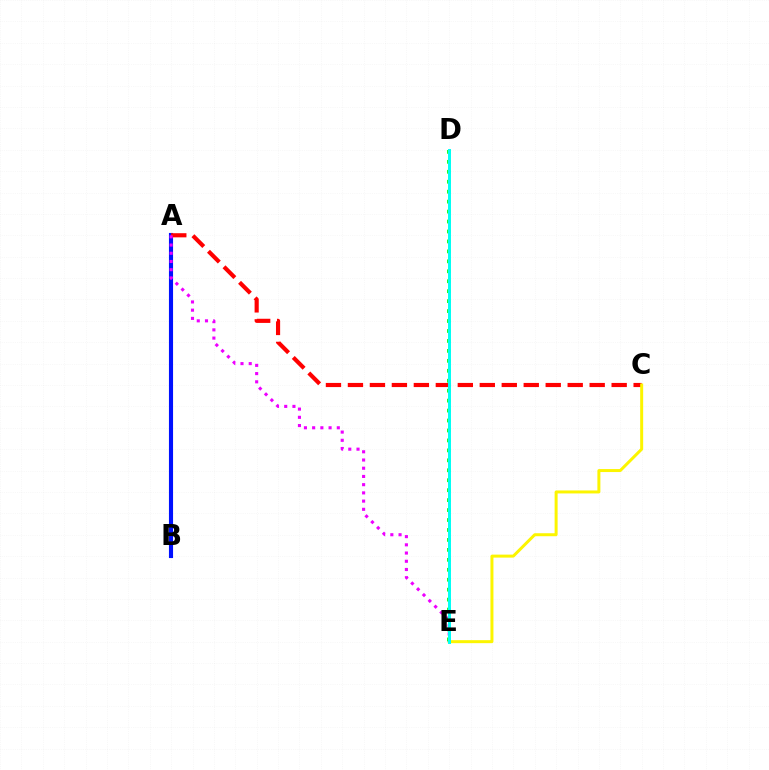{('A', 'B'): [{'color': '#0010ff', 'line_style': 'solid', 'thickness': 2.96}], ('A', 'C'): [{'color': '#ff0000', 'line_style': 'dashed', 'thickness': 2.99}], ('C', 'E'): [{'color': '#fcf500', 'line_style': 'solid', 'thickness': 2.15}], ('A', 'E'): [{'color': '#ee00ff', 'line_style': 'dotted', 'thickness': 2.23}], ('D', 'E'): [{'color': '#08ff00', 'line_style': 'dotted', 'thickness': 2.7}, {'color': '#00fff6', 'line_style': 'solid', 'thickness': 2.13}]}